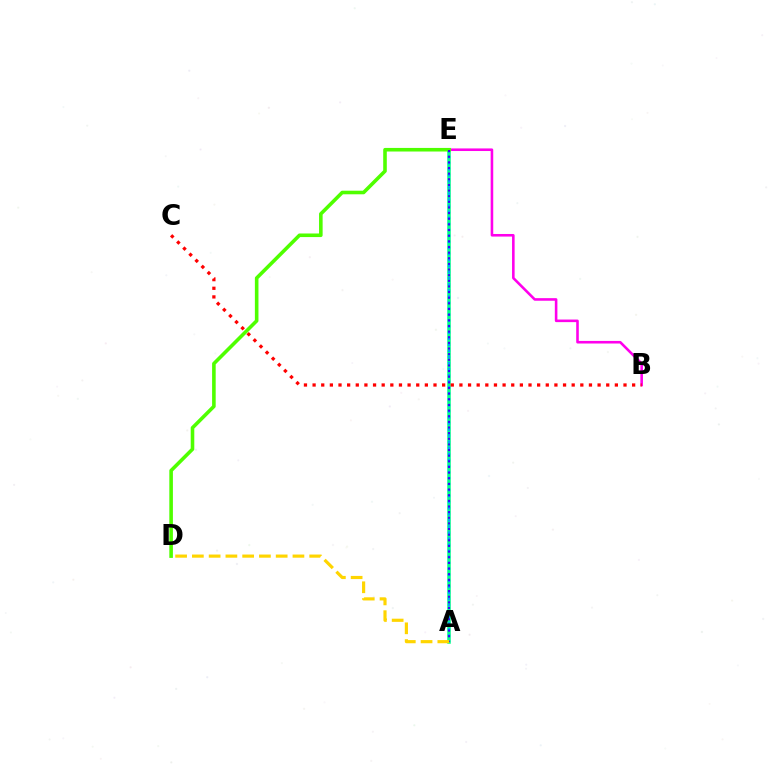{('B', 'E'): [{'color': '#ff00ed', 'line_style': 'solid', 'thickness': 1.86}], ('A', 'E'): [{'color': '#00ff86', 'line_style': 'solid', 'thickness': 2.52}, {'color': '#009eff', 'line_style': 'dotted', 'thickness': 1.64}, {'color': '#3700ff', 'line_style': 'dotted', 'thickness': 1.53}], ('B', 'C'): [{'color': '#ff0000', 'line_style': 'dotted', 'thickness': 2.35}], ('D', 'E'): [{'color': '#4fff00', 'line_style': 'solid', 'thickness': 2.58}], ('A', 'D'): [{'color': '#ffd500', 'line_style': 'dashed', 'thickness': 2.28}]}